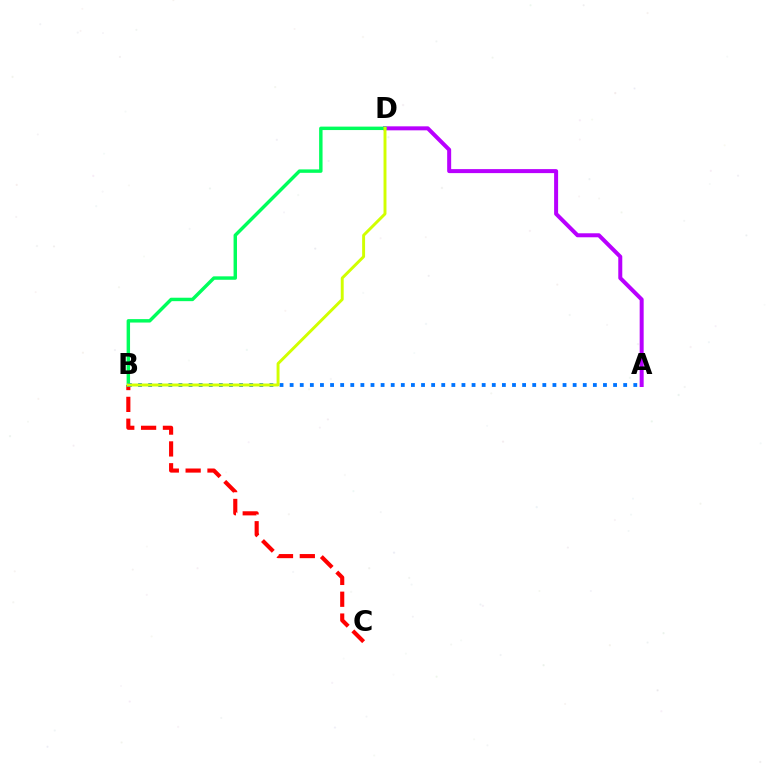{('B', 'C'): [{'color': '#ff0000', 'line_style': 'dashed', 'thickness': 2.97}], ('A', 'D'): [{'color': '#b900ff', 'line_style': 'solid', 'thickness': 2.88}], ('B', 'D'): [{'color': '#00ff5c', 'line_style': 'solid', 'thickness': 2.47}, {'color': '#d1ff00', 'line_style': 'solid', 'thickness': 2.11}], ('A', 'B'): [{'color': '#0074ff', 'line_style': 'dotted', 'thickness': 2.75}]}